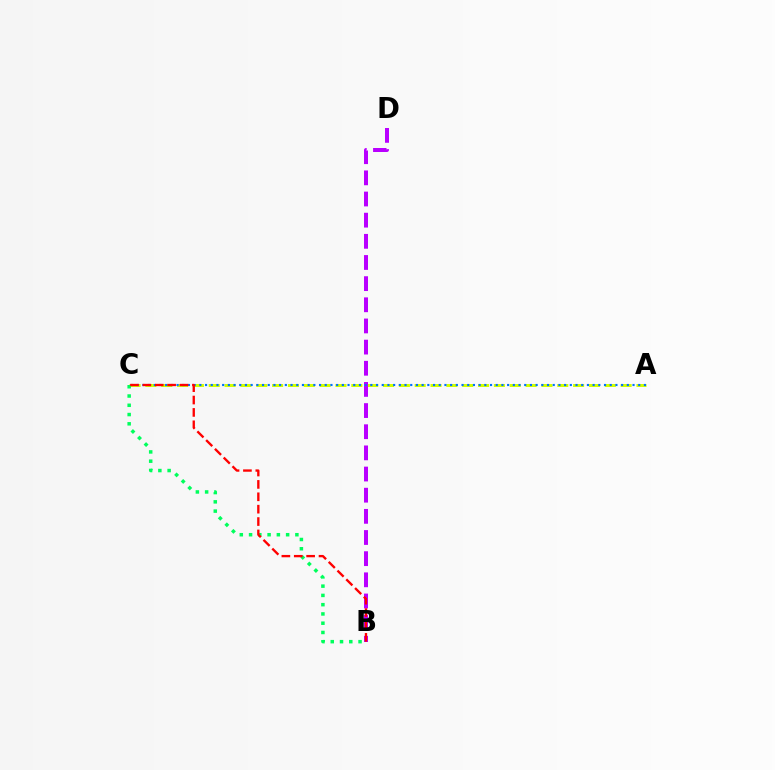{('A', 'C'): [{'color': '#d1ff00', 'line_style': 'dashed', 'thickness': 2.15}, {'color': '#0074ff', 'line_style': 'dotted', 'thickness': 1.55}], ('B', 'D'): [{'color': '#b900ff', 'line_style': 'dashed', 'thickness': 2.87}], ('B', 'C'): [{'color': '#00ff5c', 'line_style': 'dotted', 'thickness': 2.52}, {'color': '#ff0000', 'line_style': 'dashed', 'thickness': 1.68}]}